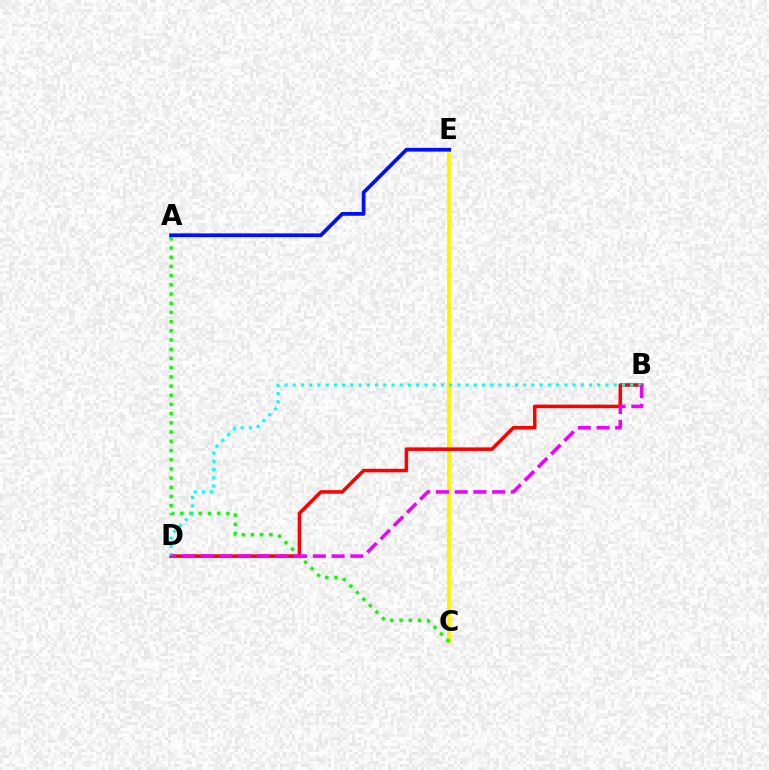{('C', 'E'): [{'color': '#fcf500', 'line_style': 'solid', 'thickness': 2.75}], ('A', 'C'): [{'color': '#08ff00', 'line_style': 'dotted', 'thickness': 2.5}], ('B', 'D'): [{'color': '#ff0000', 'line_style': 'solid', 'thickness': 2.55}, {'color': '#00fff6', 'line_style': 'dotted', 'thickness': 2.24}, {'color': '#ee00ff', 'line_style': 'dashed', 'thickness': 2.54}], ('A', 'E'): [{'color': '#0010ff', 'line_style': 'solid', 'thickness': 2.71}]}